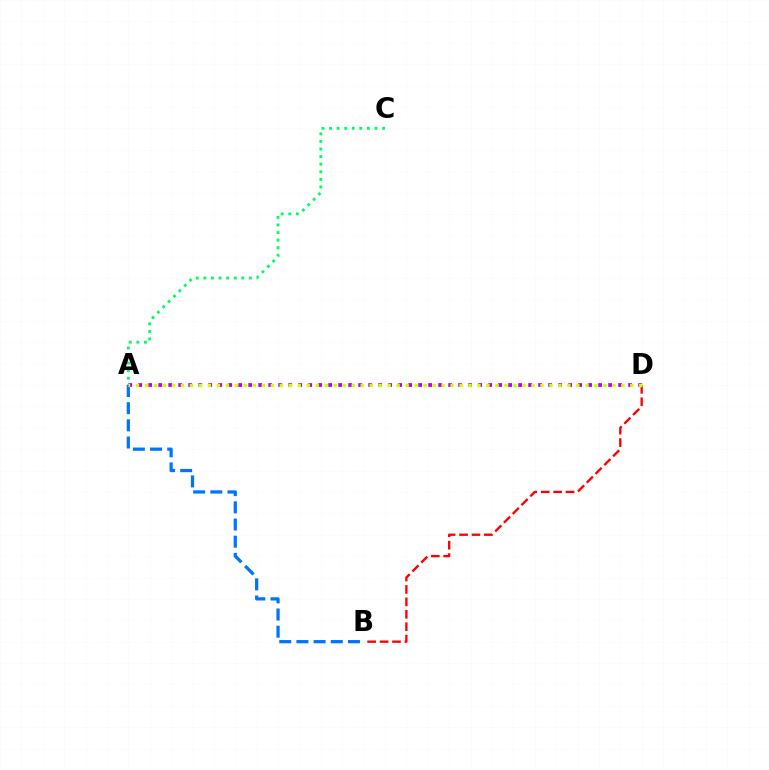{('B', 'D'): [{'color': '#ff0000', 'line_style': 'dashed', 'thickness': 1.69}], ('A', 'B'): [{'color': '#0074ff', 'line_style': 'dashed', 'thickness': 2.33}], ('A', 'D'): [{'color': '#b900ff', 'line_style': 'dotted', 'thickness': 2.72}, {'color': '#d1ff00', 'line_style': 'dotted', 'thickness': 2.44}], ('A', 'C'): [{'color': '#00ff5c', 'line_style': 'dotted', 'thickness': 2.06}]}